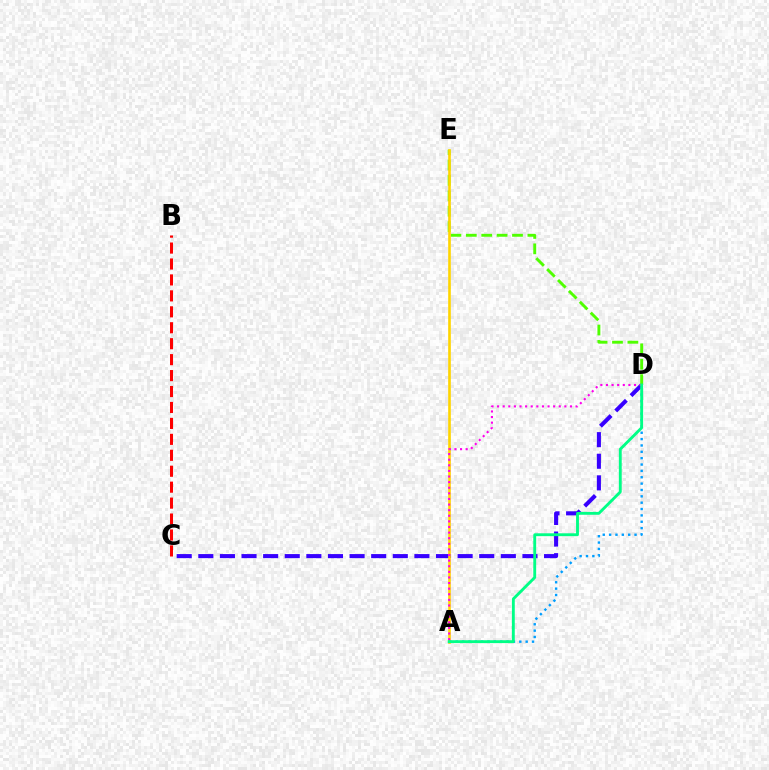{('C', 'D'): [{'color': '#3700ff', 'line_style': 'dashed', 'thickness': 2.94}], ('B', 'C'): [{'color': '#ff0000', 'line_style': 'dashed', 'thickness': 2.17}], ('D', 'E'): [{'color': '#4fff00', 'line_style': 'dashed', 'thickness': 2.09}], ('A', 'E'): [{'color': '#ffd500', 'line_style': 'solid', 'thickness': 1.91}], ('A', 'D'): [{'color': '#009eff', 'line_style': 'dotted', 'thickness': 1.73}, {'color': '#ff00ed', 'line_style': 'dotted', 'thickness': 1.52}, {'color': '#00ff86', 'line_style': 'solid', 'thickness': 2.06}]}